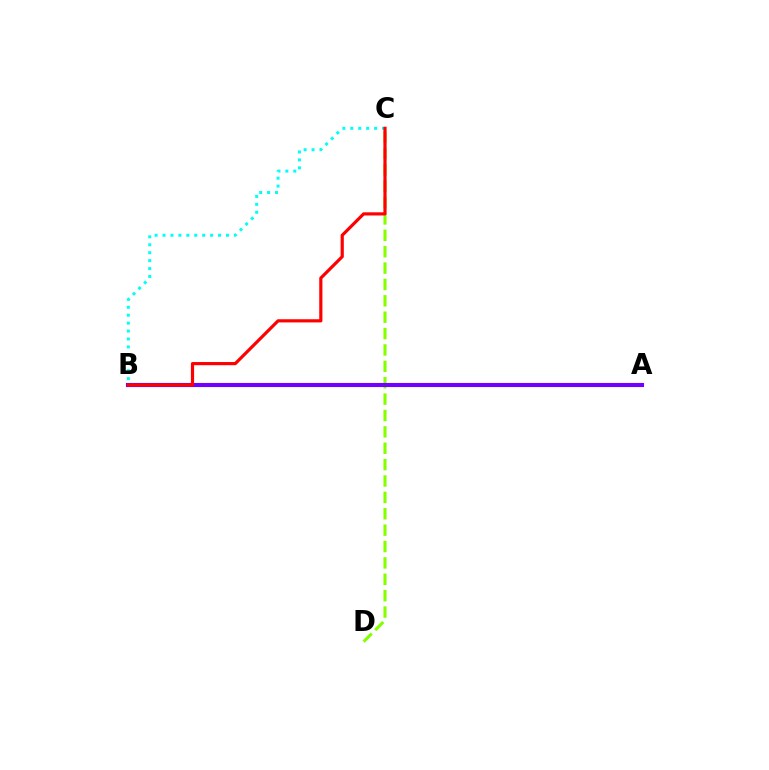{('C', 'D'): [{'color': '#84ff00', 'line_style': 'dashed', 'thickness': 2.23}], ('A', 'B'): [{'color': '#7200ff', 'line_style': 'solid', 'thickness': 2.95}], ('B', 'C'): [{'color': '#00fff6', 'line_style': 'dotted', 'thickness': 2.15}, {'color': '#ff0000', 'line_style': 'solid', 'thickness': 2.29}]}